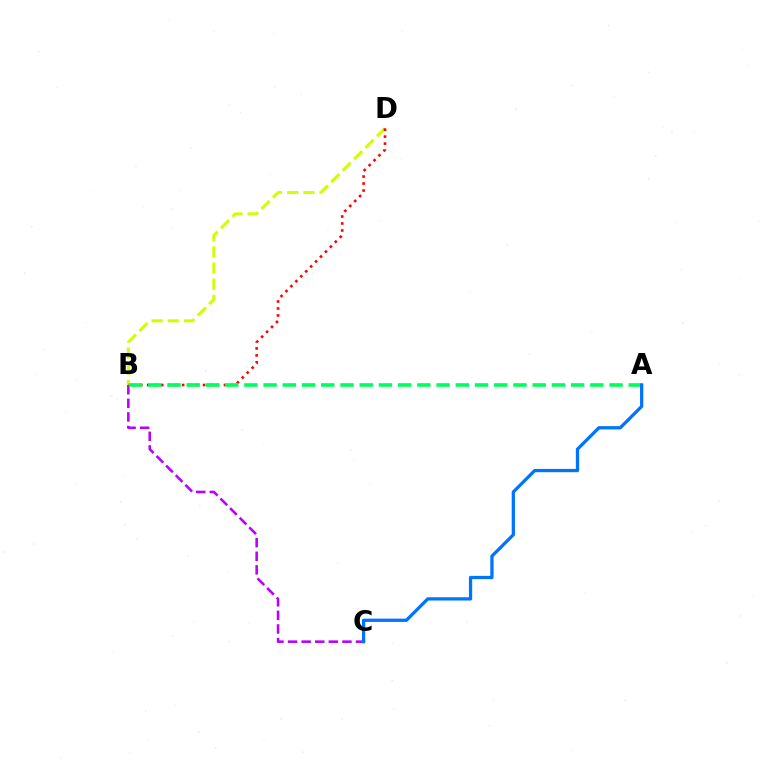{('B', 'C'): [{'color': '#b900ff', 'line_style': 'dashed', 'thickness': 1.85}], ('B', 'D'): [{'color': '#d1ff00', 'line_style': 'dashed', 'thickness': 2.2}, {'color': '#ff0000', 'line_style': 'dotted', 'thickness': 1.89}], ('A', 'B'): [{'color': '#00ff5c', 'line_style': 'dashed', 'thickness': 2.61}], ('A', 'C'): [{'color': '#0074ff', 'line_style': 'solid', 'thickness': 2.36}]}